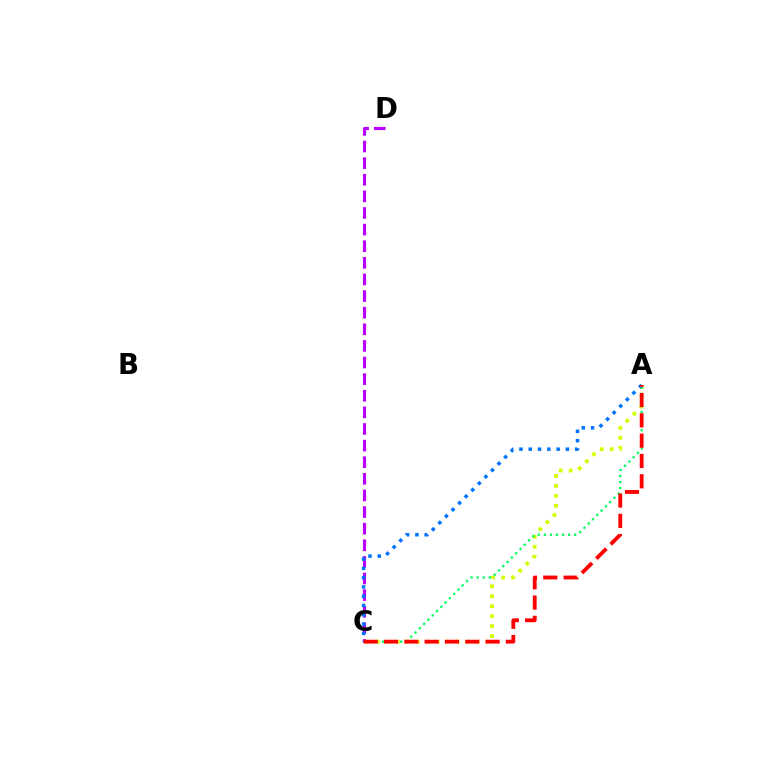{('A', 'C'): [{'color': '#d1ff00', 'line_style': 'dotted', 'thickness': 2.71}, {'color': '#00ff5c', 'line_style': 'dotted', 'thickness': 1.65}, {'color': '#0074ff', 'line_style': 'dotted', 'thickness': 2.53}, {'color': '#ff0000', 'line_style': 'dashed', 'thickness': 2.76}], ('C', 'D'): [{'color': '#b900ff', 'line_style': 'dashed', 'thickness': 2.26}]}